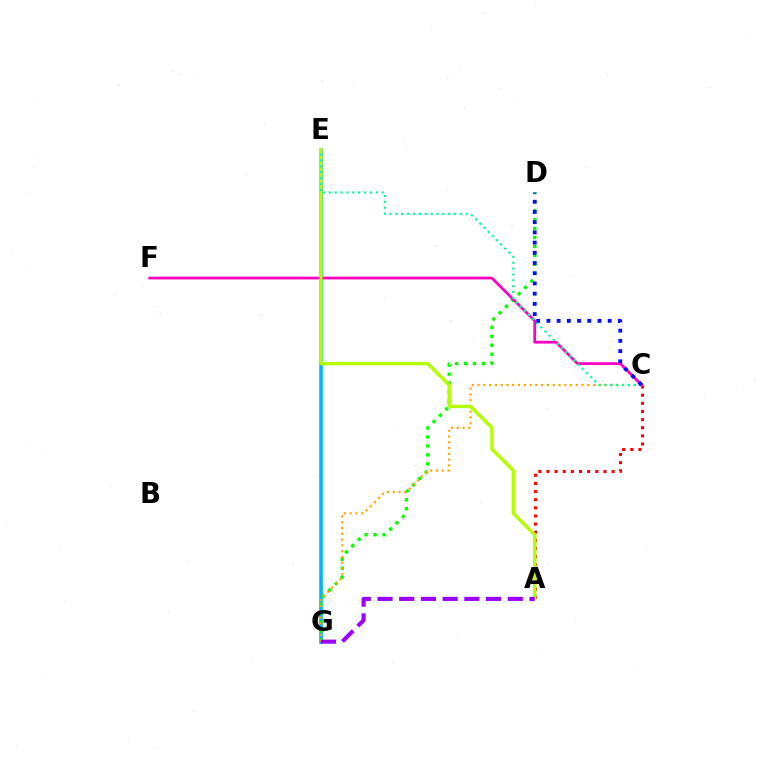{('E', 'G'): [{'color': '#00b5ff', 'line_style': 'solid', 'thickness': 2.6}], ('D', 'G'): [{'color': '#08ff00', 'line_style': 'dotted', 'thickness': 2.43}], ('A', 'C'): [{'color': '#ff0000', 'line_style': 'dotted', 'thickness': 2.21}], ('C', 'G'): [{'color': '#ffa500', 'line_style': 'dotted', 'thickness': 1.57}], ('C', 'F'): [{'color': '#ff00bd', 'line_style': 'solid', 'thickness': 1.99}], ('A', 'E'): [{'color': '#b3ff00', 'line_style': 'solid', 'thickness': 2.45}], ('C', 'E'): [{'color': '#00ff9d', 'line_style': 'dotted', 'thickness': 1.59}], ('C', 'D'): [{'color': '#0010ff', 'line_style': 'dotted', 'thickness': 2.77}], ('A', 'G'): [{'color': '#9b00ff', 'line_style': 'dashed', 'thickness': 2.95}]}